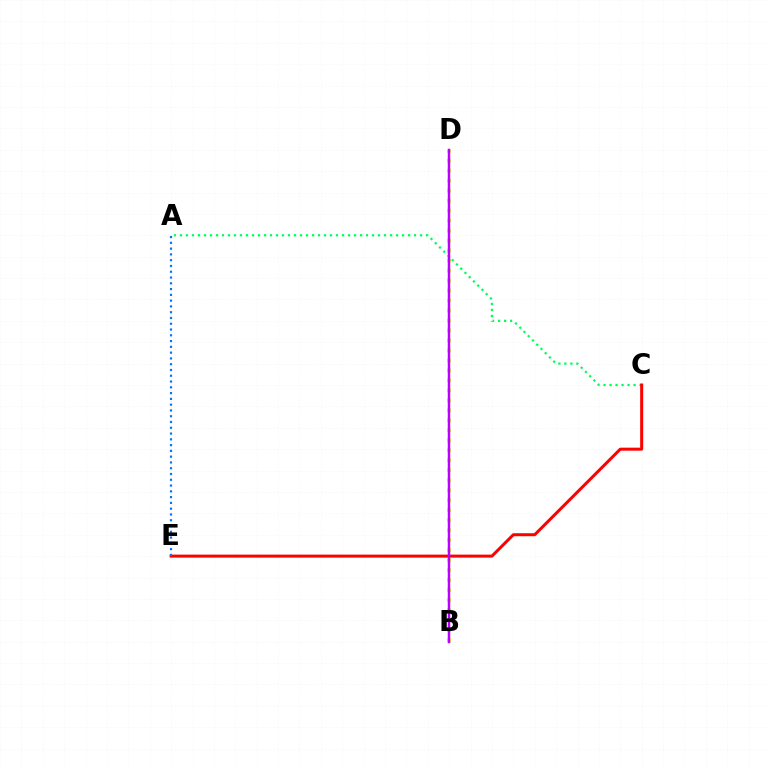{('A', 'C'): [{'color': '#00ff5c', 'line_style': 'dotted', 'thickness': 1.63}], ('B', 'D'): [{'color': '#d1ff00', 'line_style': 'dotted', 'thickness': 2.71}, {'color': '#b900ff', 'line_style': 'solid', 'thickness': 1.79}], ('C', 'E'): [{'color': '#ff0000', 'line_style': 'solid', 'thickness': 2.17}], ('A', 'E'): [{'color': '#0074ff', 'line_style': 'dotted', 'thickness': 1.57}]}